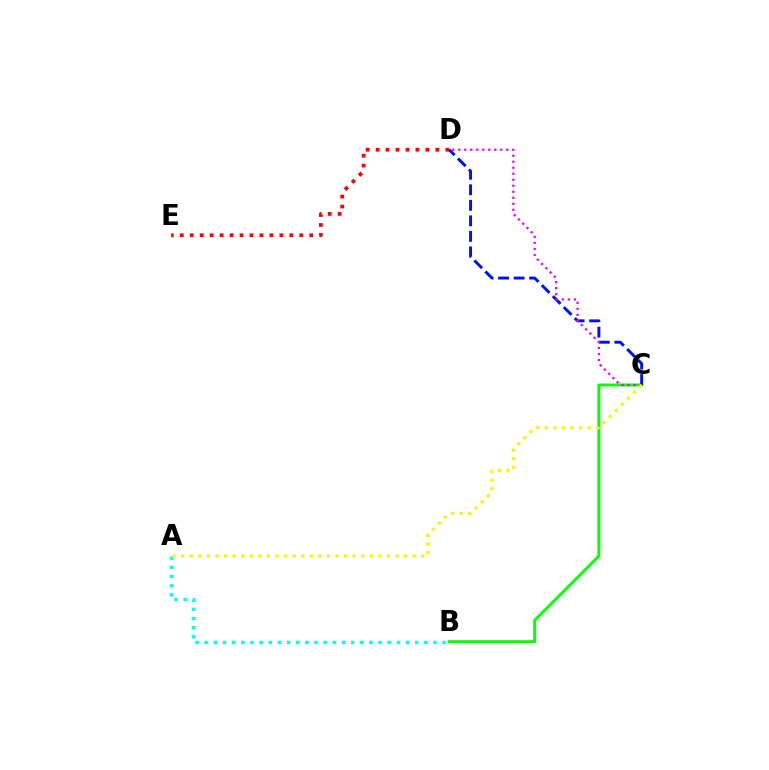{('D', 'E'): [{'color': '#ff0000', 'line_style': 'dotted', 'thickness': 2.71}], ('B', 'C'): [{'color': '#08ff00', 'line_style': 'solid', 'thickness': 2.15}], ('A', 'B'): [{'color': '#00fff6', 'line_style': 'dotted', 'thickness': 2.49}], ('C', 'D'): [{'color': '#0010ff', 'line_style': 'dashed', 'thickness': 2.11}, {'color': '#ee00ff', 'line_style': 'dotted', 'thickness': 1.63}], ('A', 'C'): [{'color': '#fcf500', 'line_style': 'dotted', 'thickness': 2.33}]}